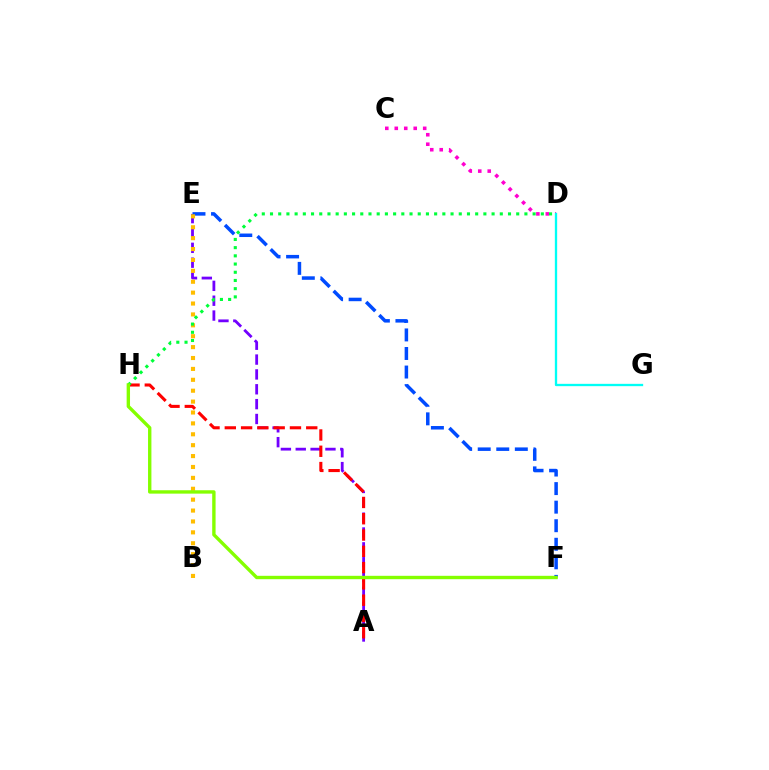{('A', 'E'): [{'color': '#7200ff', 'line_style': 'dashed', 'thickness': 2.02}], ('E', 'F'): [{'color': '#004bff', 'line_style': 'dashed', 'thickness': 2.52}], ('A', 'H'): [{'color': '#ff0000', 'line_style': 'dashed', 'thickness': 2.21}], ('B', 'E'): [{'color': '#ffbd00', 'line_style': 'dotted', 'thickness': 2.96}], ('C', 'D'): [{'color': '#ff00cf', 'line_style': 'dotted', 'thickness': 2.58}], ('D', 'H'): [{'color': '#00ff39', 'line_style': 'dotted', 'thickness': 2.23}], ('F', 'H'): [{'color': '#84ff00', 'line_style': 'solid', 'thickness': 2.43}], ('D', 'G'): [{'color': '#00fff6', 'line_style': 'solid', 'thickness': 1.67}]}